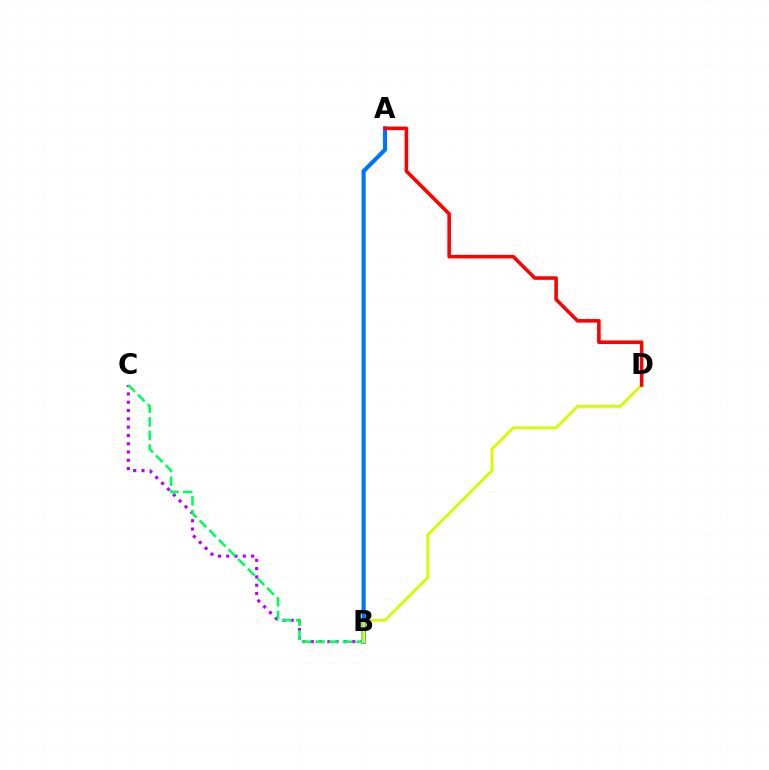{('B', 'C'): [{'color': '#b900ff', 'line_style': 'dotted', 'thickness': 2.25}, {'color': '#00ff5c', 'line_style': 'dashed', 'thickness': 1.85}], ('A', 'B'): [{'color': '#0074ff', 'line_style': 'solid', 'thickness': 2.96}], ('B', 'D'): [{'color': '#d1ff00', 'line_style': 'solid', 'thickness': 2.06}], ('A', 'D'): [{'color': '#ff0000', 'line_style': 'solid', 'thickness': 2.56}]}